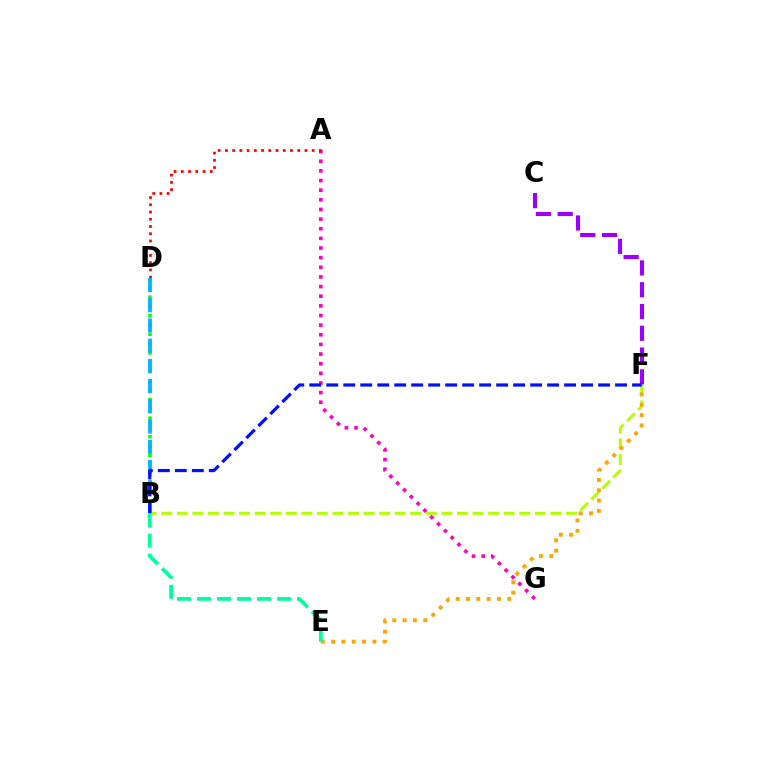{('C', 'F'): [{'color': '#9b00ff', 'line_style': 'dashed', 'thickness': 2.96}], ('B', 'F'): [{'color': '#b3ff00', 'line_style': 'dashed', 'thickness': 2.11}, {'color': '#0010ff', 'line_style': 'dashed', 'thickness': 2.31}], ('A', 'G'): [{'color': '#ff00bd', 'line_style': 'dotted', 'thickness': 2.62}], ('B', 'D'): [{'color': '#08ff00', 'line_style': 'dotted', 'thickness': 2.53}, {'color': '#00b5ff', 'line_style': 'dashed', 'thickness': 2.75}], ('E', 'F'): [{'color': '#ffa500', 'line_style': 'dotted', 'thickness': 2.8}], ('A', 'D'): [{'color': '#ff0000', 'line_style': 'dotted', 'thickness': 1.97}], ('B', 'E'): [{'color': '#00ff9d', 'line_style': 'dashed', 'thickness': 2.72}]}